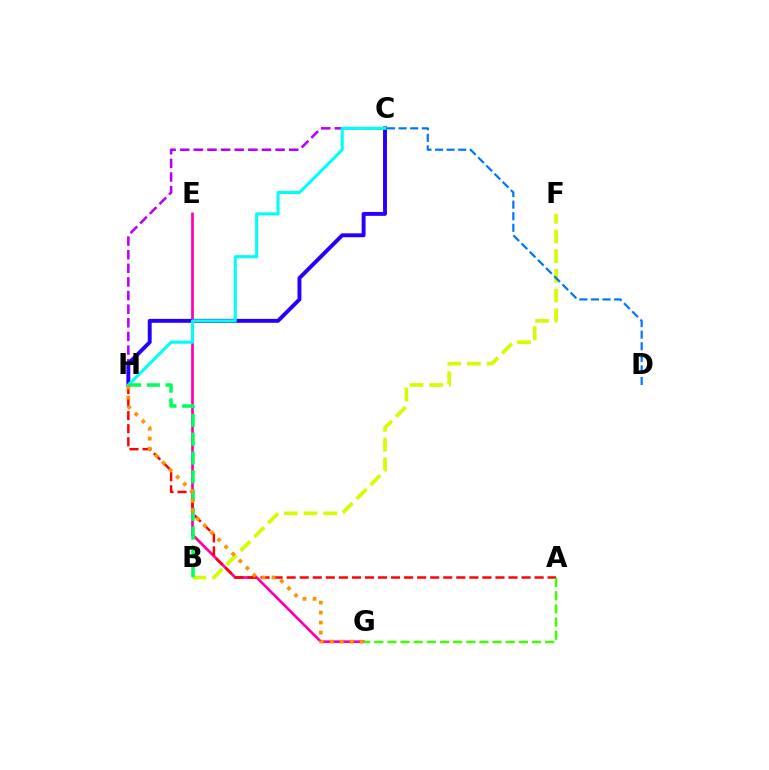{('E', 'G'): [{'color': '#ff00ac', 'line_style': 'solid', 'thickness': 1.94}], ('A', 'H'): [{'color': '#ff0000', 'line_style': 'dashed', 'thickness': 1.77}], ('C', 'H'): [{'color': '#b900ff', 'line_style': 'dashed', 'thickness': 1.85}, {'color': '#2500ff', 'line_style': 'solid', 'thickness': 2.81}, {'color': '#00fff6', 'line_style': 'solid', 'thickness': 2.22}], ('B', 'F'): [{'color': '#d1ff00', 'line_style': 'dashed', 'thickness': 2.67}], ('C', 'D'): [{'color': '#0074ff', 'line_style': 'dashed', 'thickness': 1.57}], ('A', 'G'): [{'color': '#3dff00', 'line_style': 'dashed', 'thickness': 1.79}], ('B', 'H'): [{'color': '#00ff5c', 'line_style': 'dashed', 'thickness': 2.55}], ('G', 'H'): [{'color': '#ff9400', 'line_style': 'dotted', 'thickness': 2.72}]}